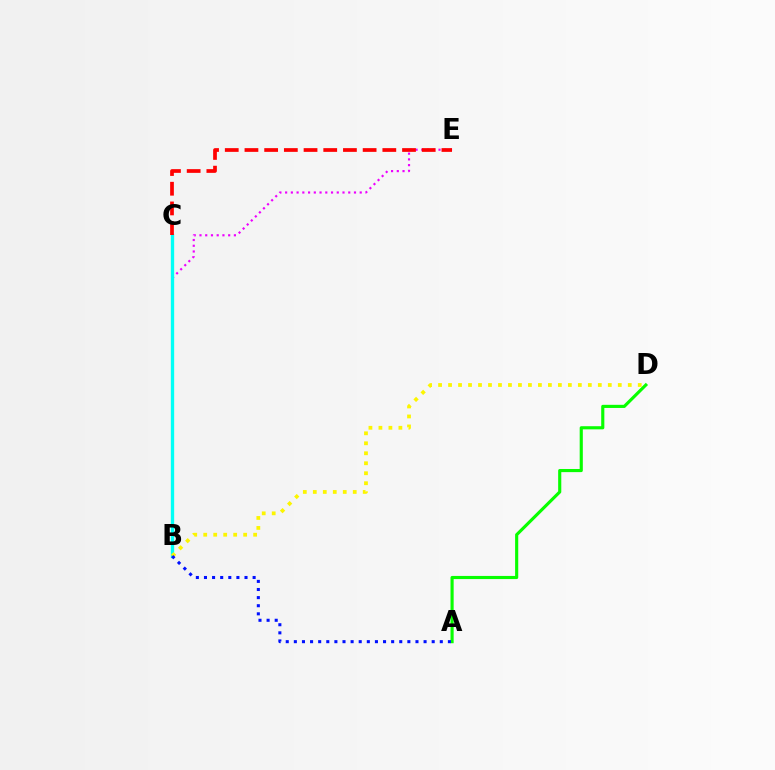{('B', 'E'): [{'color': '#ee00ff', 'line_style': 'dotted', 'thickness': 1.56}], ('A', 'D'): [{'color': '#08ff00', 'line_style': 'solid', 'thickness': 2.26}], ('B', 'C'): [{'color': '#00fff6', 'line_style': 'solid', 'thickness': 2.4}], ('B', 'D'): [{'color': '#fcf500', 'line_style': 'dotted', 'thickness': 2.71}], ('C', 'E'): [{'color': '#ff0000', 'line_style': 'dashed', 'thickness': 2.68}], ('A', 'B'): [{'color': '#0010ff', 'line_style': 'dotted', 'thickness': 2.2}]}